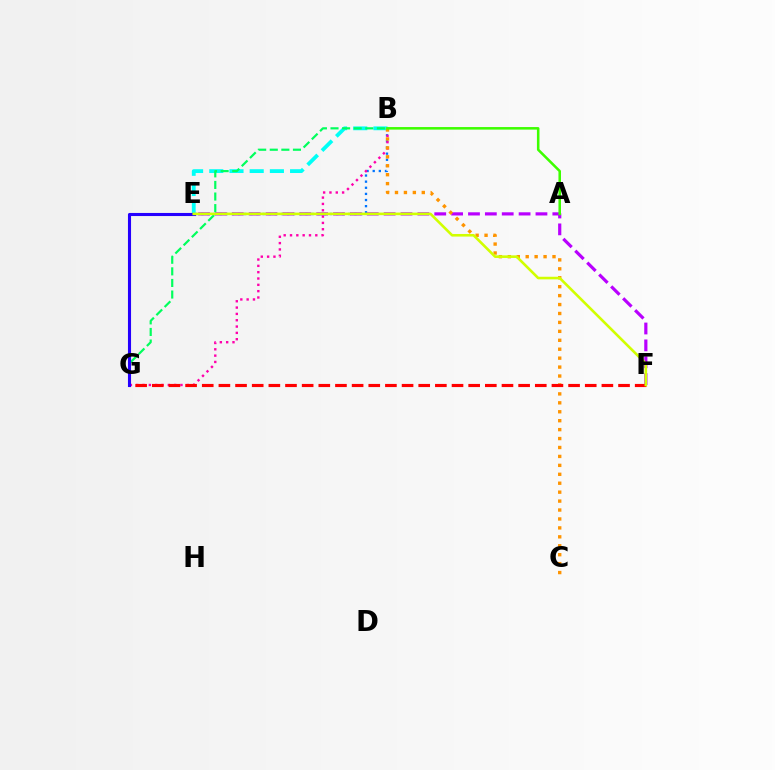{('B', 'E'): [{'color': '#0074ff', 'line_style': 'dotted', 'thickness': 1.66}, {'color': '#00fff6', 'line_style': 'dashed', 'thickness': 2.74}], ('B', 'G'): [{'color': '#ff00ac', 'line_style': 'dotted', 'thickness': 1.72}, {'color': '#00ff5c', 'line_style': 'dashed', 'thickness': 1.57}], ('E', 'F'): [{'color': '#b900ff', 'line_style': 'dashed', 'thickness': 2.29}, {'color': '#d1ff00', 'line_style': 'solid', 'thickness': 1.87}], ('B', 'C'): [{'color': '#ff9400', 'line_style': 'dotted', 'thickness': 2.43}], ('F', 'G'): [{'color': '#ff0000', 'line_style': 'dashed', 'thickness': 2.26}], ('A', 'B'): [{'color': '#3dff00', 'line_style': 'solid', 'thickness': 1.83}], ('E', 'G'): [{'color': '#2500ff', 'line_style': 'solid', 'thickness': 2.22}]}